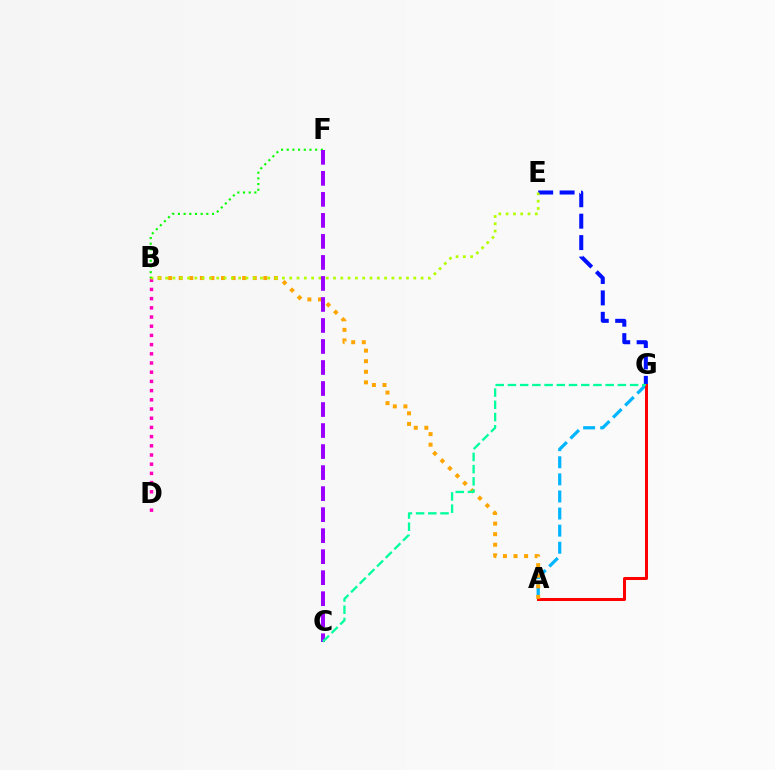{('E', 'G'): [{'color': '#0010ff', 'line_style': 'dashed', 'thickness': 2.91}], ('A', 'G'): [{'color': '#00b5ff', 'line_style': 'dashed', 'thickness': 2.32}, {'color': '#ff0000', 'line_style': 'solid', 'thickness': 2.18}], ('A', 'B'): [{'color': '#ffa500', 'line_style': 'dotted', 'thickness': 2.87}], ('B', 'D'): [{'color': '#ff00bd', 'line_style': 'dotted', 'thickness': 2.5}], ('B', 'E'): [{'color': '#b3ff00', 'line_style': 'dotted', 'thickness': 1.98}], ('B', 'F'): [{'color': '#08ff00', 'line_style': 'dotted', 'thickness': 1.54}], ('C', 'F'): [{'color': '#9b00ff', 'line_style': 'dashed', 'thickness': 2.86}], ('C', 'G'): [{'color': '#00ff9d', 'line_style': 'dashed', 'thickness': 1.66}]}